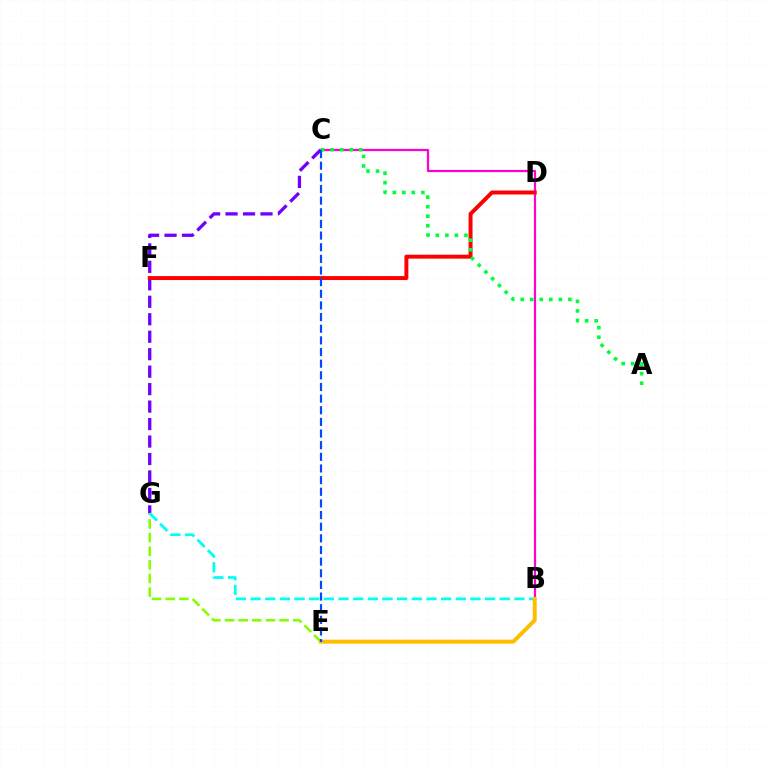{('C', 'G'): [{'color': '#7200ff', 'line_style': 'dashed', 'thickness': 2.37}], ('E', 'G'): [{'color': '#84ff00', 'line_style': 'dashed', 'thickness': 1.85}], ('B', 'G'): [{'color': '#00fff6', 'line_style': 'dashed', 'thickness': 1.99}], ('B', 'C'): [{'color': '#ff00cf', 'line_style': 'solid', 'thickness': 1.59}], ('D', 'F'): [{'color': '#ff0000', 'line_style': 'solid', 'thickness': 2.84}], ('B', 'E'): [{'color': '#ffbd00', 'line_style': 'solid', 'thickness': 2.85}], ('A', 'C'): [{'color': '#00ff39', 'line_style': 'dotted', 'thickness': 2.59}], ('C', 'E'): [{'color': '#004bff', 'line_style': 'dashed', 'thickness': 1.58}]}